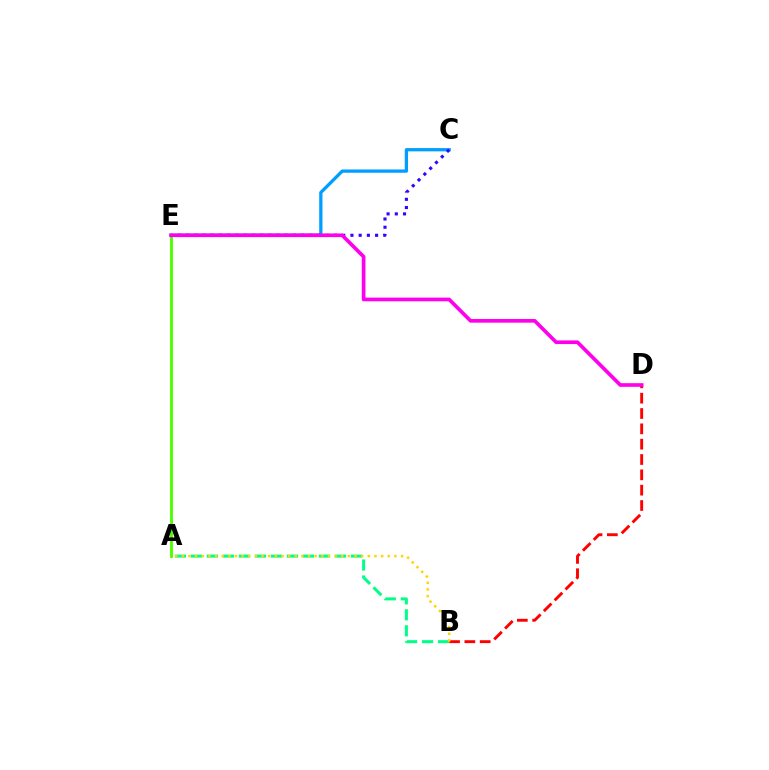{('B', 'D'): [{'color': '#ff0000', 'line_style': 'dashed', 'thickness': 2.08}], ('C', 'E'): [{'color': '#009eff', 'line_style': 'solid', 'thickness': 2.36}, {'color': '#3700ff', 'line_style': 'dotted', 'thickness': 2.23}], ('A', 'E'): [{'color': '#4fff00', 'line_style': 'solid', 'thickness': 2.09}], ('A', 'B'): [{'color': '#00ff86', 'line_style': 'dashed', 'thickness': 2.17}, {'color': '#ffd500', 'line_style': 'dotted', 'thickness': 1.81}], ('D', 'E'): [{'color': '#ff00ed', 'line_style': 'solid', 'thickness': 2.64}]}